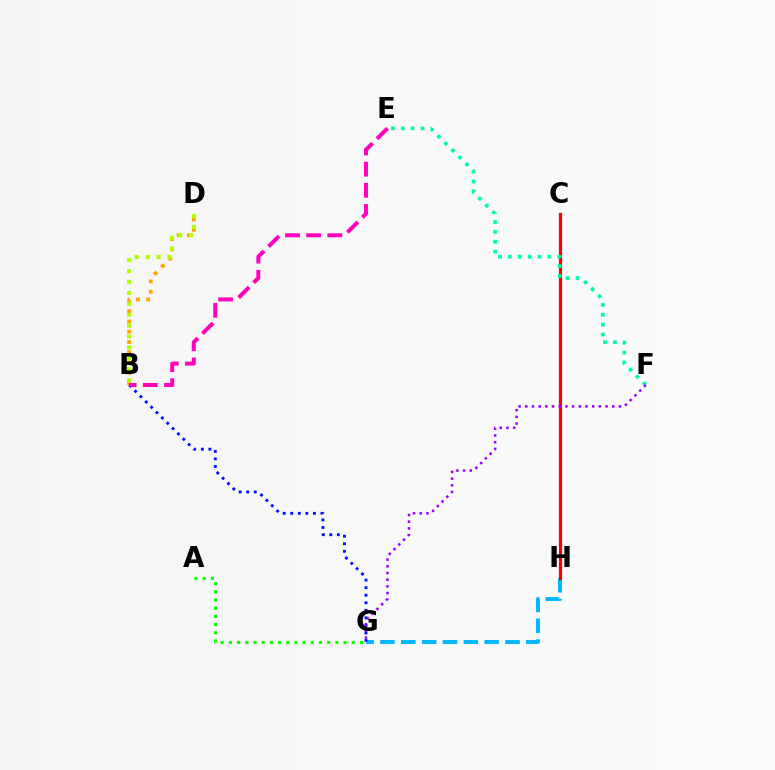{('G', 'H'): [{'color': '#00b5ff', 'line_style': 'dashed', 'thickness': 2.83}], ('C', 'H'): [{'color': '#ff0000', 'line_style': 'solid', 'thickness': 2.32}], ('B', 'D'): [{'color': '#ffa500', 'line_style': 'dotted', 'thickness': 2.79}, {'color': '#b3ff00', 'line_style': 'dotted', 'thickness': 2.97}], ('E', 'F'): [{'color': '#00ff9d', 'line_style': 'dotted', 'thickness': 2.69}], ('B', 'G'): [{'color': '#0010ff', 'line_style': 'dotted', 'thickness': 2.05}], ('F', 'G'): [{'color': '#9b00ff', 'line_style': 'dotted', 'thickness': 1.82}], ('A', 'G'): [{'color': '#08ff00', 'line_style': 'dotted', 'thickness': 2.23}], ('B', 'E'): [{'color': '#ff00bd', 'line_style': 'dashed', 'thickness': 2.88}]}